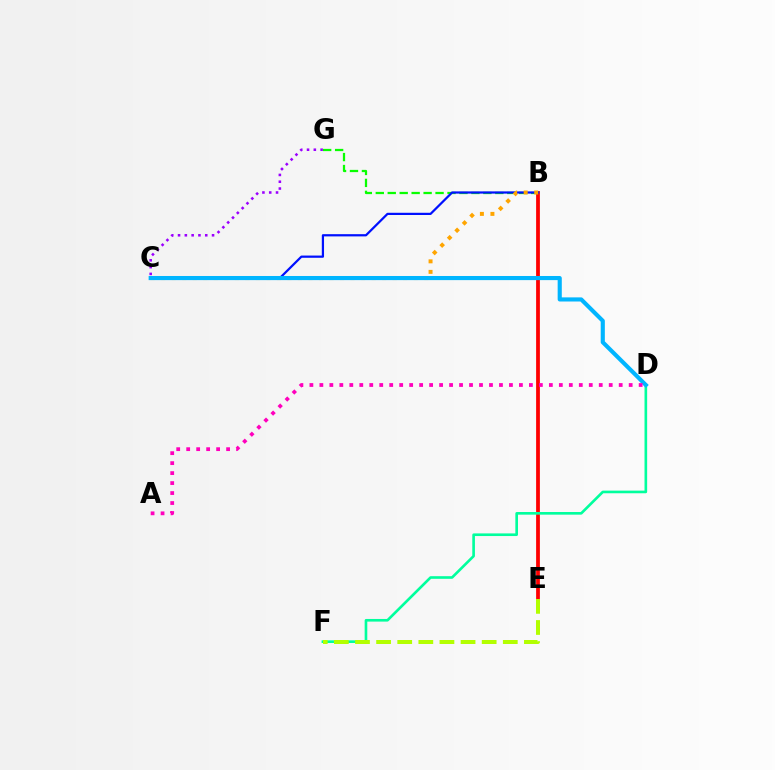{('B', 'E'): [{'color': '#ff0000', 'line_style': 'solid', 'thickness': 2.72}], ('D', 'F'): [{'color': '#00ff9d', 'line_style': 'solid', 'thickness': 1.9}], ('B', 'G'): [{'color': '#08ff00', 'line_style': 'dashed', 'thickness': 1.62}], ('B', 'C'): [{'color': '#0010ff', 'line_style': 'solid', 'thickness': 1.6}, {'color': '#ffa500', 'line_style': 'dotted', 'thickness': 2.86}], ('C', 'G'): [{'color': '#9b00ff', 'line_style': 'dotted', 'thickness': 1.85}], ('C', 'D'): [{'color': '#00b5ff', 'line_style': 'solid', 'thickness': 2.97}], ('A', 'D'): [{'color': '#ff00bd', 'line_style': 'dotted', 'thickness': 2.71}], ('E', 'F'): [{'color': '#b3ff00', 'line_style': 'dashed', 'thickness': 2.87}]}